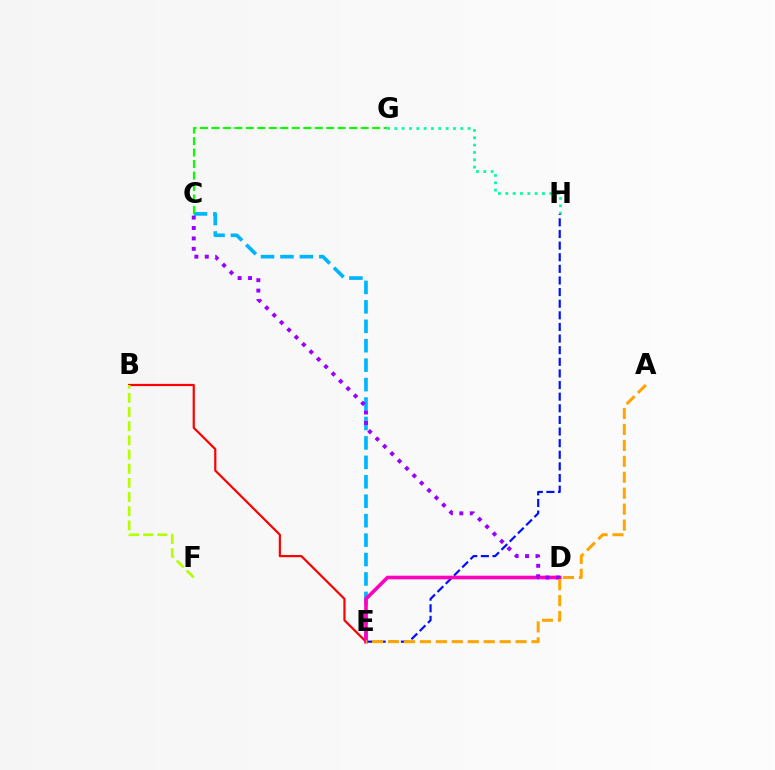{('C', 'E'): [{'color': '#00b5ff', 'line_style': 'dashed', 'thickness': 2.64}], ('C', 'G'): [{'color': '#08ff00', 'line_style': 'dashed', 'thickness': 1.56}], ('G', 'H'): [{'color': '#00ff9d', 'line_style': 'dotted', 'thickness': 1.99}], ('E', 'H'): [{'color': '#0010ff', 'line_style': 'dashed', 'thickness': 1.58}], ('B', 'E'): [{'color': '#ff0000', 'line_style': 'solid', 'thickness': 1.59}], ('D', 'E'): [{'color': '#ff00bd', 'line_style': 'solid', 'thickness': 2.6}], ('C', 'D'): [{'color': '#9b00ff', 'line_style': 'dotted', 'thickness': 2.83}], ('B', 'F'): [{'color': '#b3ff00', 'line_style': 'dashed', 'thickness': 1.92}], ('A', 'E'): [{'color': '#ffa500', 'line_style': 'dashed', 'thickness': 2.17}]}